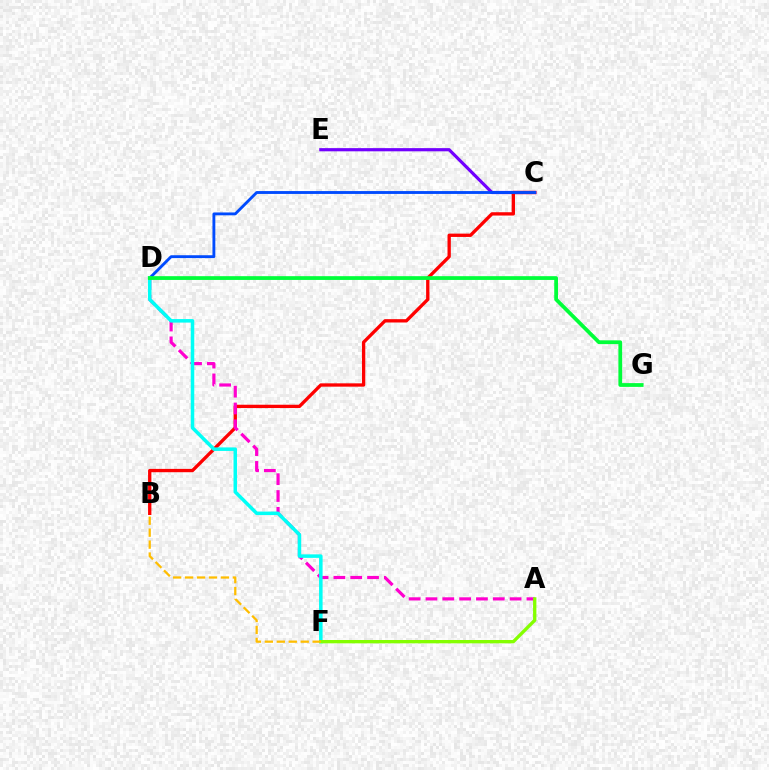{('C', 'E'): [{'color': '#7200ff', 'line_style': 'solid', 'thickness': 2.29}], ('B', 'C'): [{'color': '#ff0000', 'line_style': 'solid', 'thickness': 2.39}], ('A', 'D'): [{'color': '#ff00cf', 'line_style': 'dashed', 'thickness': 2.29}], ('C', 'D'): [{'color': '#004bff', 'line_style': 'solid', 'thickness': 2.06}], ('D', 'F'): [{'color': '#00fff6', 'line_style': 'solid', 'thickness': 2.53}], ('A', 'F'): [{'color': '#84ff00', 'line_style': 'solid', 'thickness': 2.39}], ('D', 'G'): [{'color': '#00ff39', 'line_style': 'solid', 'thickness': 2.71}], ('B', 'F'): [{'color': '#ffbd00', 'line_style': 'dashed', 'thickness': 1.62}]}